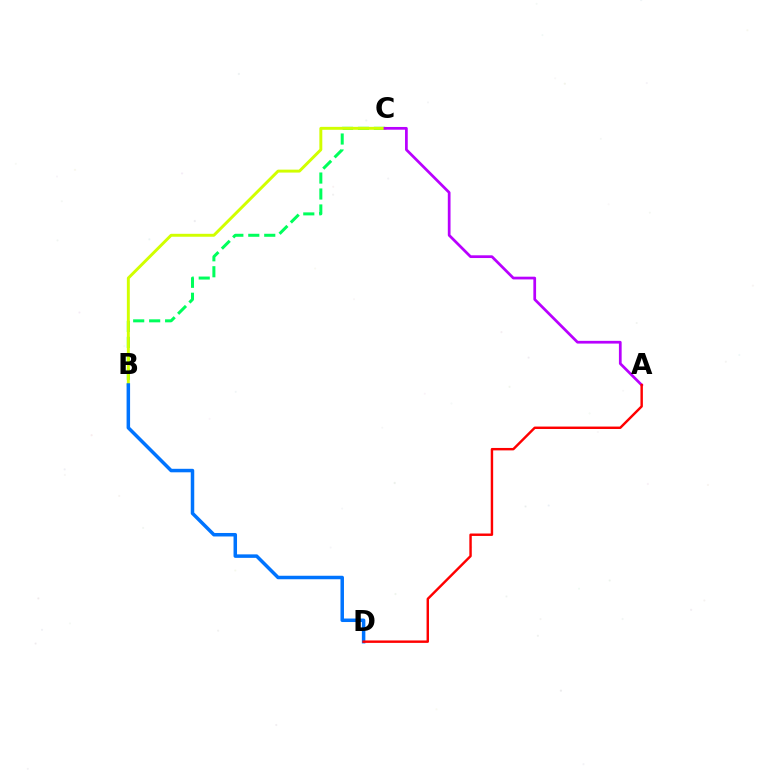{('B', 'C'): [{'color': '#00ff5c', 'line_style': 'dashed', 'thickness': 2.17}, {'color': '#d1ff00', 'line_style': 'solid', 'thickness': 2.11}], ('A', 'C'): [{'color': '#b900ff', 'line_style': 'solid', 'thickness': 1.97}], ('B', 'D'): [{'color': '#0074ff', 'line_style': 'solid', 'thickness': 2.52}], ('A', 'D'): [{'color': '#ff0000', 'line_style': 'solid', 'thickness': 1.75}]}